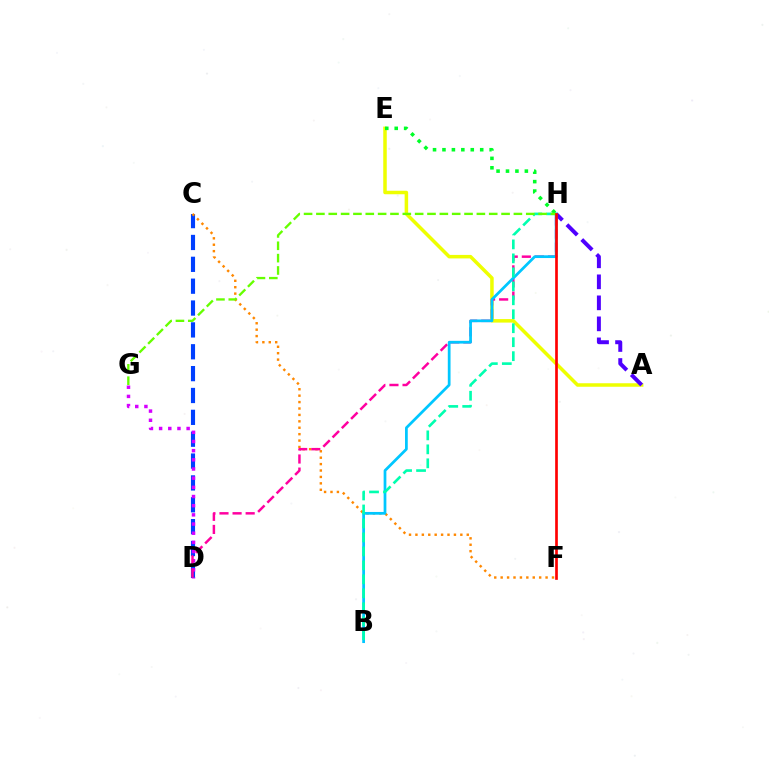{('C', 'D'): [{'color': '#003fff', 'line_style': 'dashed', 'thickness': 2.97}], ('A', 'E'): [{'color': '#eeff00', 'line_style': 'solid', 'thickness': 2.53}], ('D', 'G'): [{'color': '#d600ff', 'line_style': 'dotted', 'thickness': 2.49}], ('C', 'F'): [{'color': '#ff8800', 'line_style': 'dotted', 'thickness': 1.74}], ('D', 'H'): [{'color': '#ff00a0', 'line_style': 'dashed', 'thickness': 1.78}], ('A', 'H'): [{'color': '#4f00ff', 'line_style': 'dashed', 'thickness': 2.85}], ('B', 'H'): [{'color': '#00c7ff', 'line_style': 'solid', 'thickness': 1.98}, {'color': '#00ffaf', 'line_style': 'dashed', 'thickness': 1.9}], ('E', 'H'): [{'color': '#00ff27', 'line_style': 'dotted', 'thickness': 2.56}], ('G', 'H'): [{'color': '#66ff00', 'line_style': 'dashed', 'thickness': 1.68}], ('F', 'H'): [{'color': '#ff0000', 'line_style': 'solid', 'thickness': 1.93}]}